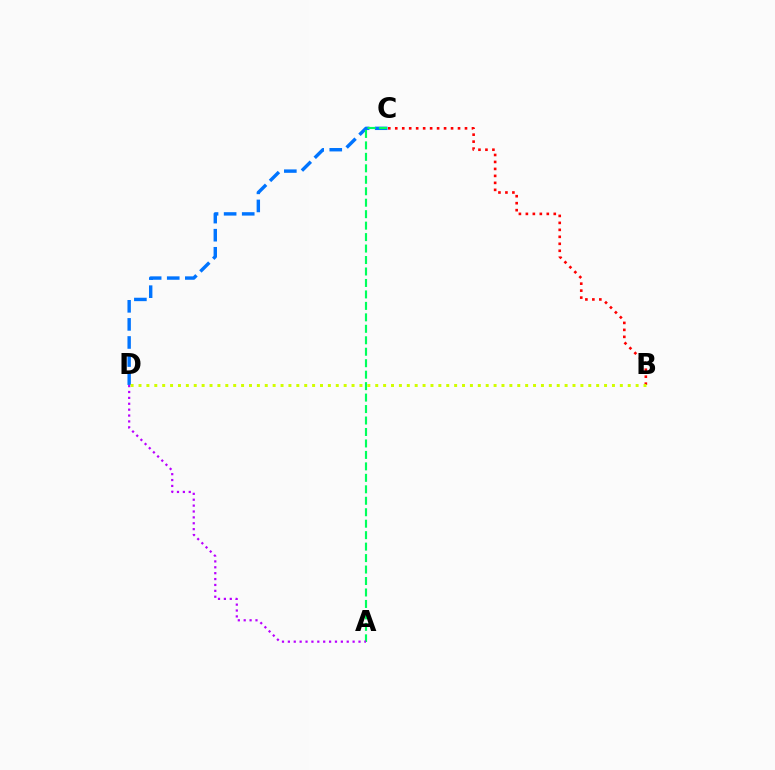{('C', 'D'): [{'color': '#0074ff', 'line_style': 'dashed', 'thickness': 2.46}], ('B', 'C'): [{'color': '#ff0000', 'line_style': 'dotted', 'thickness': 1.89}], ('A', 'C'): [{'color': '#00ff5c', 'line_style': 'dashed', 'thickness': 1.56}], ('A', 'D'): [{'color': '#b900ff', 'line_style': 'dotted', 'thickness': 1.6}], ('B', 'D'): [{'color': '#d1ff00', 'line_style': 'dotted', 'thickness': 2.14}]}